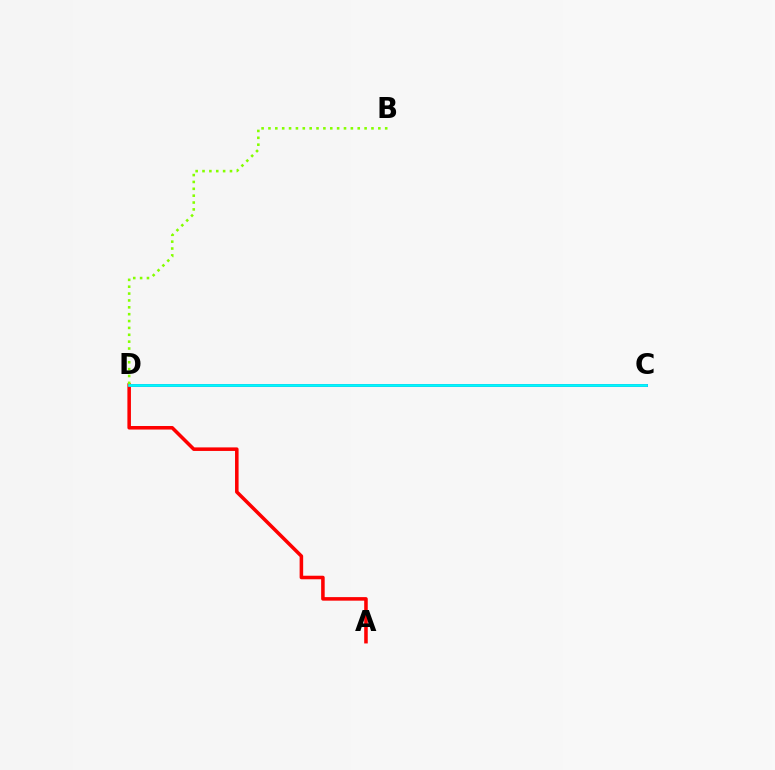{('C', 'D'): [{'color': '#7200ff', 'line_style': 'solid', 'thickness': 2.14}, {'color': '#00fff6', 'line_style': 'solid', 'thickness': 1.97}], ('A', 'D'): [{'color': '#ff0000', 'line_style': 'solid', 'thickness': 2.55}], ('B', 'D'): [{'color': '#84ff00', 'line_style': 'dotted', 'thickness': 1.87}]}